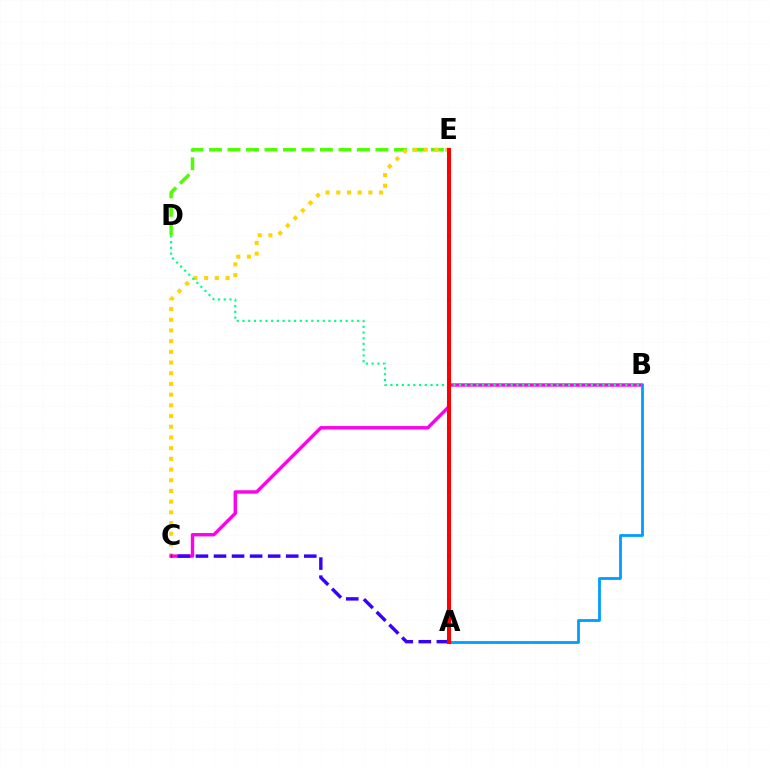{('D', 'E'): [{'color': '#4fff00', 'line_style': 'dashed', 'thickness': 2.51}], ('C', 'E'): [{'color': '#ffd500', 'line_style': 'dotted', 'thickness': 2.91}], ('B', 'C'): [{'color': '#ff00ed', 'line_style': 'solid', 'thickness': 2.44}], ('A', 'B'): [{'color': '#009eff', 'line_style': 'solid', 'thickness': 2.02}], ('A', 'C'): [{'color': '#3700ff', 'line_style': 'dashed', 'thickness': 2.45}], ('B', 'D'): [{'color': '#00ff86', 'line_style': 'dotted', 'thickness': 1.56}], ('A', 'E'): [{'color': '#ff0000', 'line_style': 'solid', 'thickness': 2.92}]}